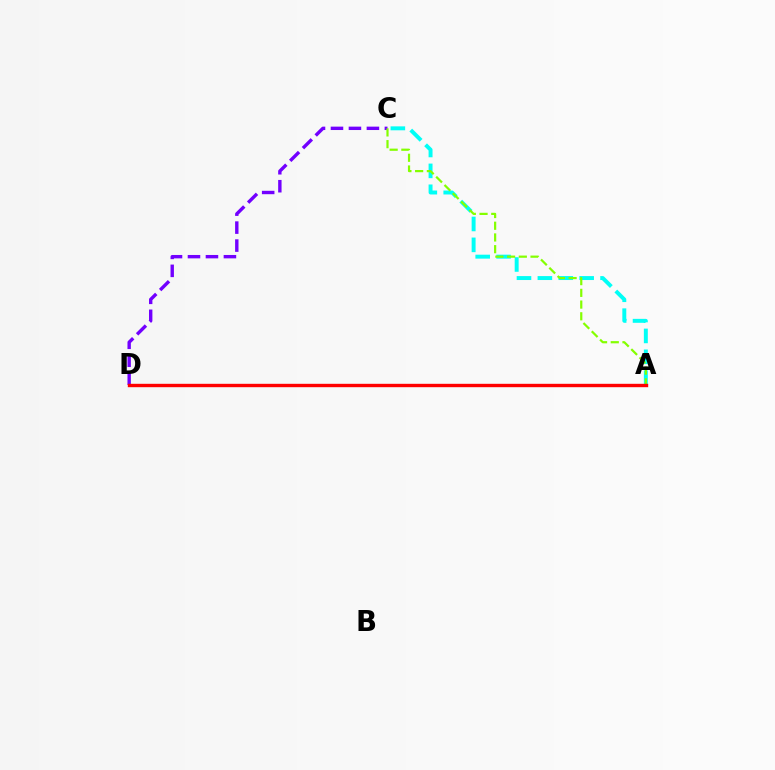{('A', 'C'): [{'color': '#00fff6', 'line_style': 'dashed', 'thickness': 2.84}, {'color': '#84ff00', 'line_style': 'dashed', 'thickness': 1.59}], ('C', 'D'): [{'color': '#7200ff', 'line_style': 'dashed', 'thickness': 2.44}], ('A', 'D'): [{'color': '#ff0000', 'line_style': 'solid', 'thickness': 2.43}]}